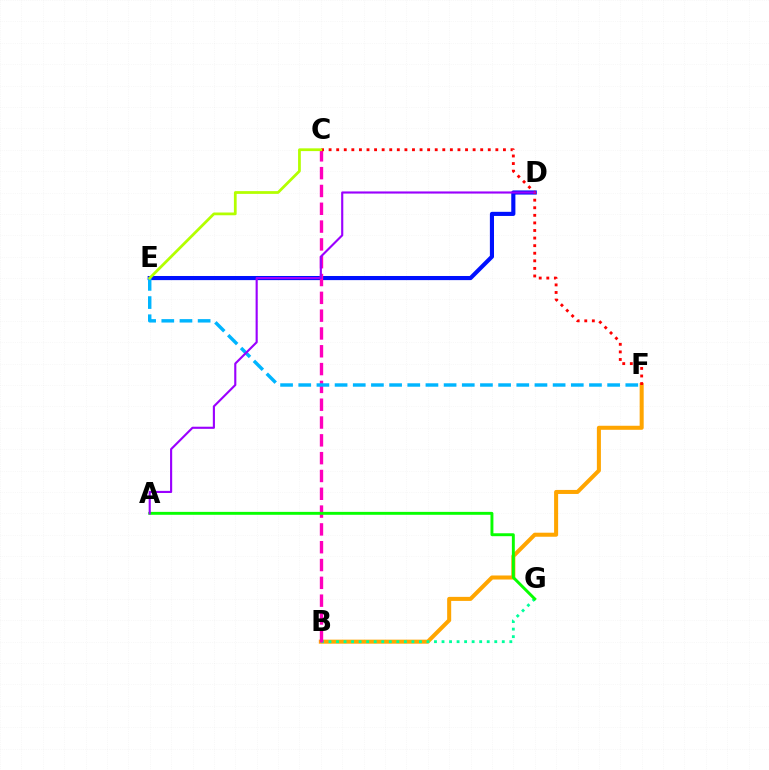{('D', 'E'): [{'color': '#0010ff', 'line_style': 'solid', 'thickness': 2.97}], ('B', 'F'): [{'color': '#ffa500', 'line_style': 'solid', 'thickness': 2.9}], ('B', 'G'): [{'color': '#00ff9d', 'line_style': 'dotted', 'thickness': 2.05}], ('B', 'C'): [{'color': '#ff00bd', 'line_style': 'dashed', 'thickness': 2.42}], ('A', 'G'): [{'color': '#08ff00', 'line_style': 'solid', 'thickness': 2.1}], ('C', 'F'): [{'color': '#ff0000', 'line_style': 'dotted', 'thickness': 2.06}], ('E', 'F'): [{'color': '#00b5ff', 'line_style': 'dashed', 'thickness': 2.47}], ('C', 'E'): [{'color': '#b3ff00', 'line_style': 'solid', 'thickness': 1.98}], ('A', 'D'): [{'color': '#9b00ff', 'line_style': 'solid', 'thickness': 1.53}]}